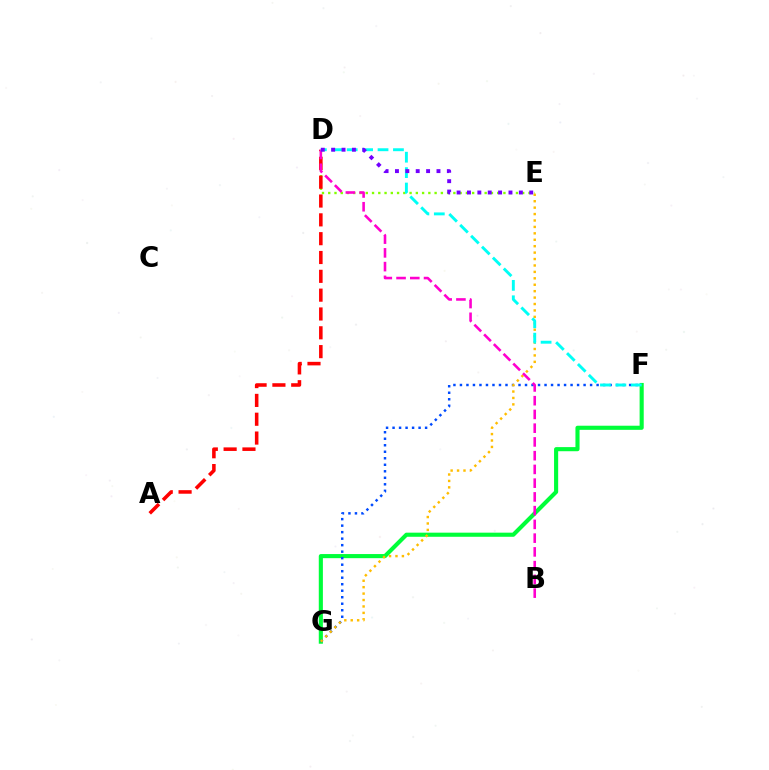{('F', 'G'): [{'color': '#00ff39', 'line_style': 'solid', 'thickness': 2.96}, {'color': '#004bff', 'line_style': 'dotted', 'thickness': 1.77}], ('E', 'G'): [{'color': '#ffbd00', 'line_style': 'dotted', 'thickness': 1.75}], ('D', 'E'): [{'color': '#84ff00', 'line_style': 'dotted', 'thickness': 1.7}, {'color': '#7200ff', 'line_style': 'dotted', 'thickness': 2.82}], ('A', 'D'): [{'color': '#ff0000', 'line_style': 'dashed', 'thickness': 2.56}], ('B', 'D'): [{'color': '#ff00cf', 'line_style': 'dashed', 'thickness': 1.87}], ('D', 'F'): [{'color': '#00fff6', 'line_style': 'dashed', 'thickness': 2.09}]}